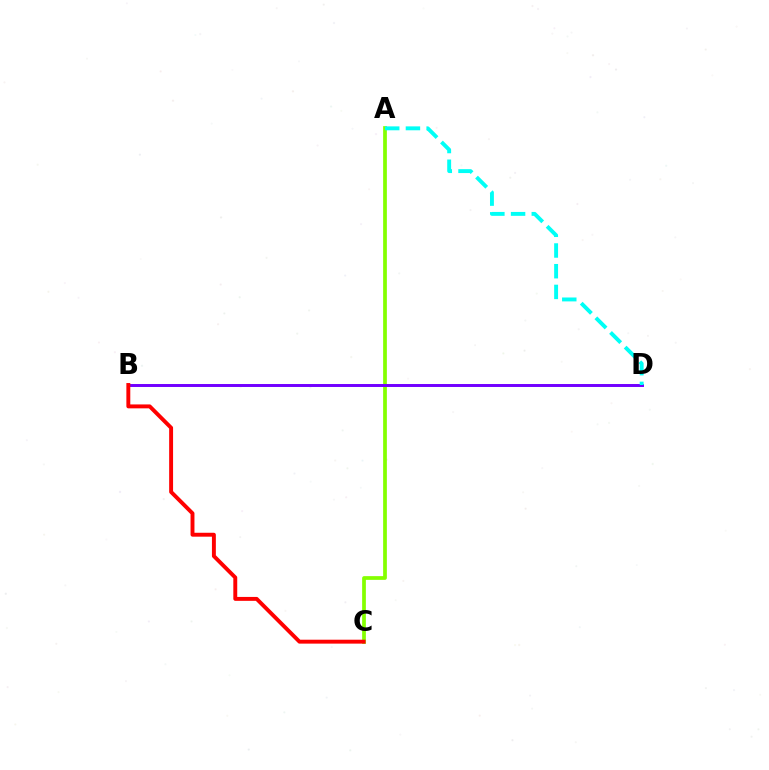{('A', 'C'): [{'color': '#84ff00', 'line_style': 'solid', 'thickness': 2.68}], ('B', 'D'): [{'color': '#7200ff', 'line_style': 'solid', 'thickness': 2.13}], ('A', 'D'): [{'color': '#00fff6', 'line_style': 'dashed', 'thickness': 2.81}], ('B', 'C'): [{'color': '#ff0000', 'line_style': 'solid', 'thickness': 2.82}]}